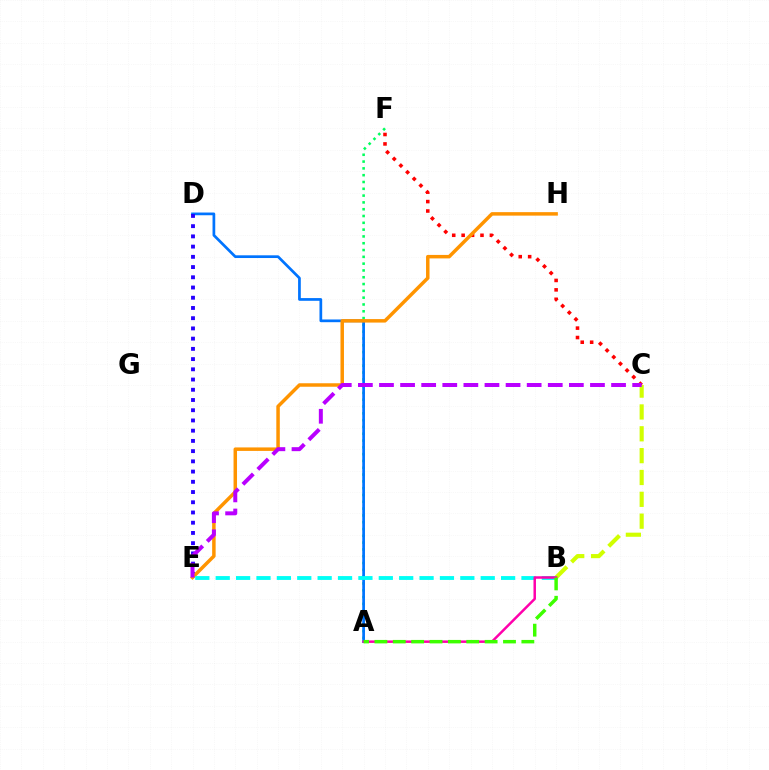{('A', 'F'): [{'color': '#00ff5c', 'line_style': 'dotted', 'thickness': 1.85}], ('A', 'D'): [{'color': '#0074ff', 'line_style': 'solid', 'thickness': 1.96}], ('C', 'F'): [{'color': '#ff0000', 'line_style': 'dotted', 'thickness': 2.56}], ('D', 'E'): [{'color': '#2500ff', 'line_style': 'dotted', 'thickness': 2.78}], ('E', 'H'): [{'color': '#ff9400', 'line_style': 'solid', 'thickness': 2.51}], ('B', 'C'): [{'color': '#d1ff00', 'line_style': 'dashed', 'thickness': 2.97}], ('B', 'E'): [{'color': '#00fff6', 'line_style': 'dashed', 'thickness': 2.77}], ('A', 'B'): [{'color': '#ff00ac', 'line_style': 'solid', 'thickness': 1.79}, {'color': '#3dff00', 'line_style': 'dashed', 'thickness': 2.5}], ('C', 'E'): [{'color': '#b900ff', 'line_style': 'dashed', 'thickness': 2.87}]}